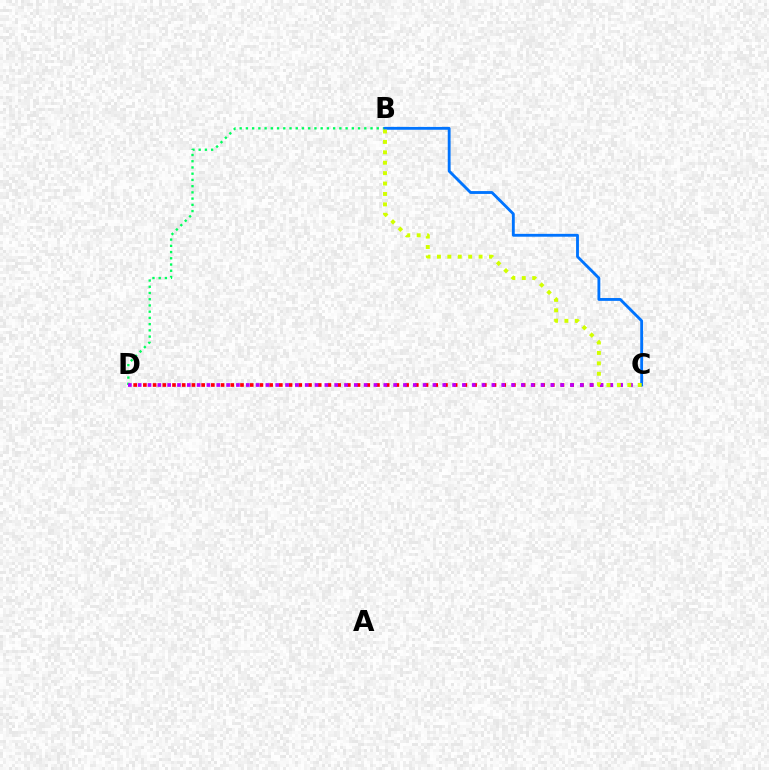{('B', 'D'): [{'color': '#00ff5c', 'line_style': 'dotted', 'thickness': 1.69}], ('C', 'D'): [{'color': '#ff0000', 'line_style': 'dotted', 'thickness': 2.64}, {'color': '#b900ff', 'line_style': 'dotted', 'thickness': 2.67}], ('B', 'C'): [{'color': '#0074ff', 'line_style': 'solid', 'thickness': 2.05}, {'color': '#d1ff00', 'line_style': 'dotted', 'thickness': 2.83}]}